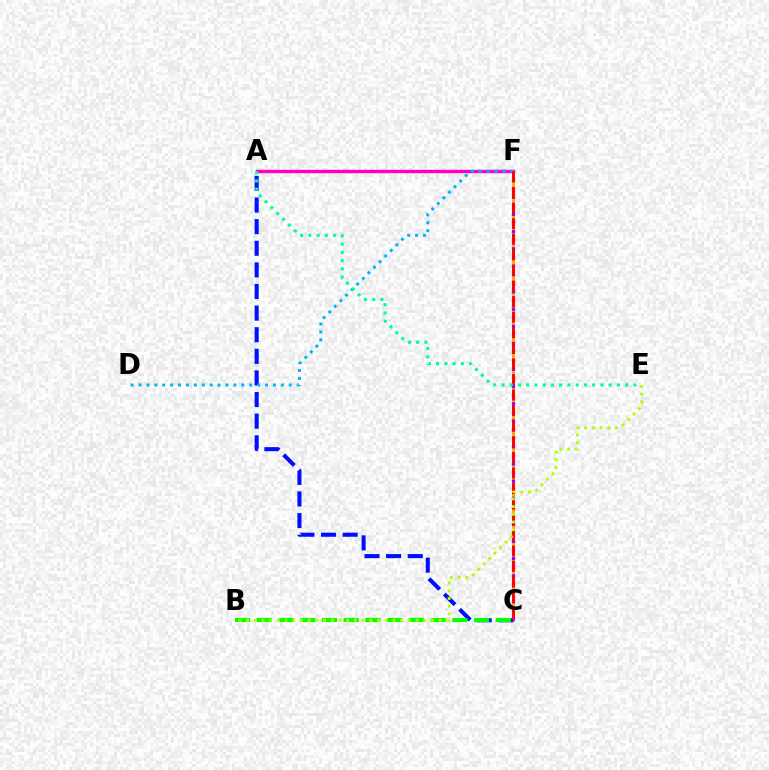{('C', 'F'): [{'color': '#ffa500', 'line_style': 'solid', 'thickness': 2.09}, {'color': '#9b00ff', 'line_style': 'dotted', 'thickness': 2.34}, {'color': '#ff0000', 'line_style': 'dashed', 'thickness': 2.12}], ('A', 'C'): [{'color': '#0010ff', 'line_style': 'dashed', 'thickness': 2.94}], ('A', 'F'): [{'color': '#ff00bd', 'line_style': 'solid', 'thickness': 2.44}], ('D', 'F'): [{'color': '#00b5ff', 'line_style': 'dotted', 'thickness': 2.15}], ('B', 'C'): [{'color': '#08ff00', 'line_style': 'dashed', 'thickness': 2.95}], ('A', 'E'): [{'color': '#00ff9d', 'line_style': 'dotted', 'thickness': 2.24}], ('B', 'E'): [{'color': '#b3ff00', 'line_style': 'dotted', 'thickness': 2.09}]}